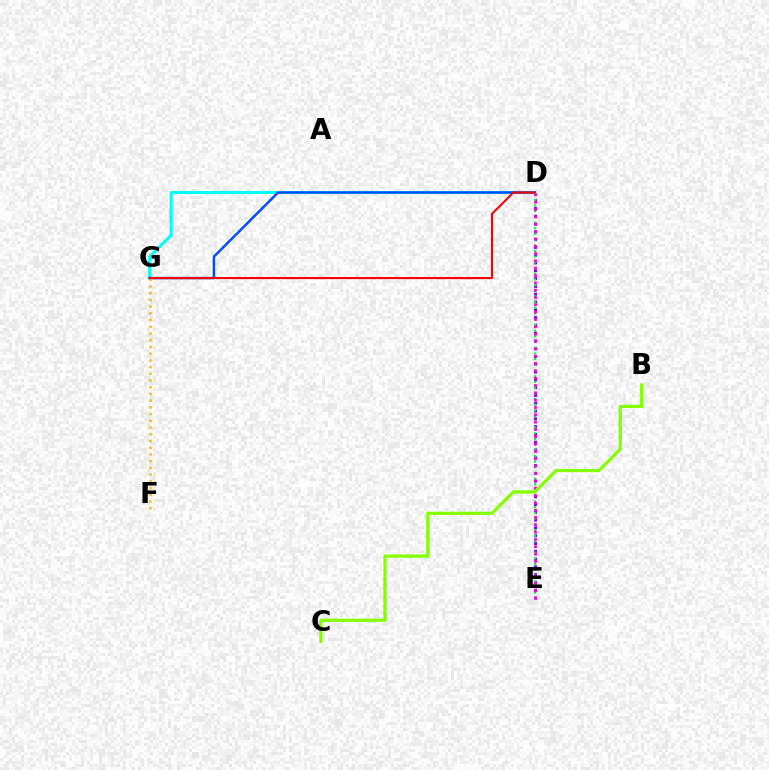{('D', 'G'): [{'color': '#00fff6', 'line_style': 'solid', 'thickness': 2.19}, {'color': '#004bff', 'line_style': 'solid', 'thickness': 1.76}, {'color': '#ff0000', 'line_style': 'solid', 'thickness': 1.52}], ('D', 'E'): [{'color': '#7200ff', 'line_style': 'dotted', 'thickness': 2.12}, {'color': '#00ff39', 'line_style': 'dotted', 'thickness': 1.55}, {'color': '#ff00cf', 'line_style': 'dotted', 'thickness': 1.99}], ('F', 'G'): [{'color': '#ffbd00', 'line_style': 'dotted', 'thickness': 1.83}], ('B', 'C'): [{'color': '#84ff00', 'line_style': 'solid', 'thickness': 2.3}]}